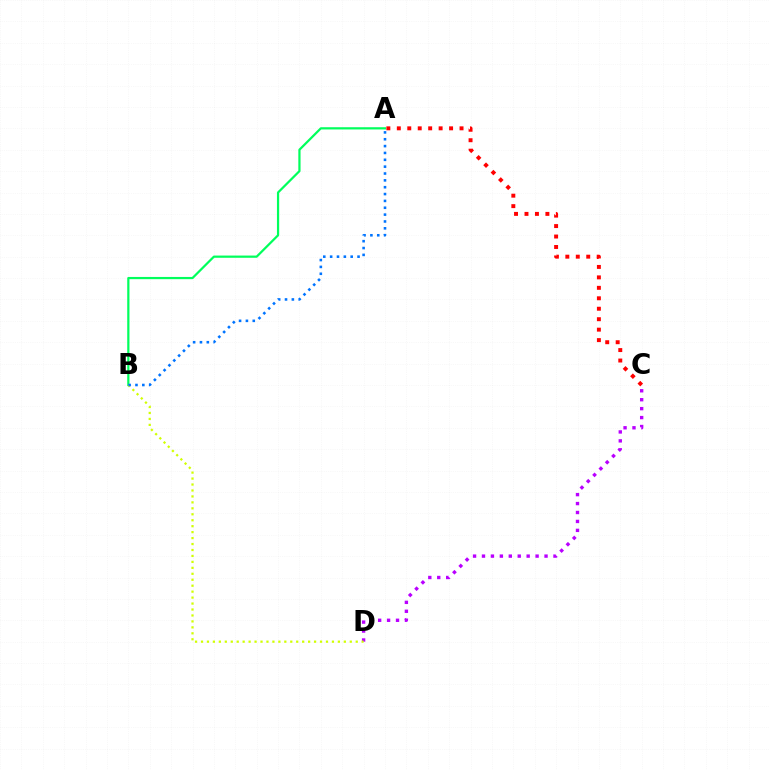{('C', 'D'): [{'color': '#b900ff', 'line_style': 'dotted', 'thickness': 2.43}], ('A', 'B'): [{'color': '#00ff5c', 'line_style': 'solid', 'thickness': 1.6}, {'color': '#0074ff', 'line_style': 'dotted', 'thickness': 1.86}], ('B', 'D'): [{'color': '#d1ff00', 'line_style': 'dotted', 'thickness': 1.62}], ('A', 'C'): [{'color': '#ff0000', 'line_style': 'dotted', 'thickness': 2.84}]}